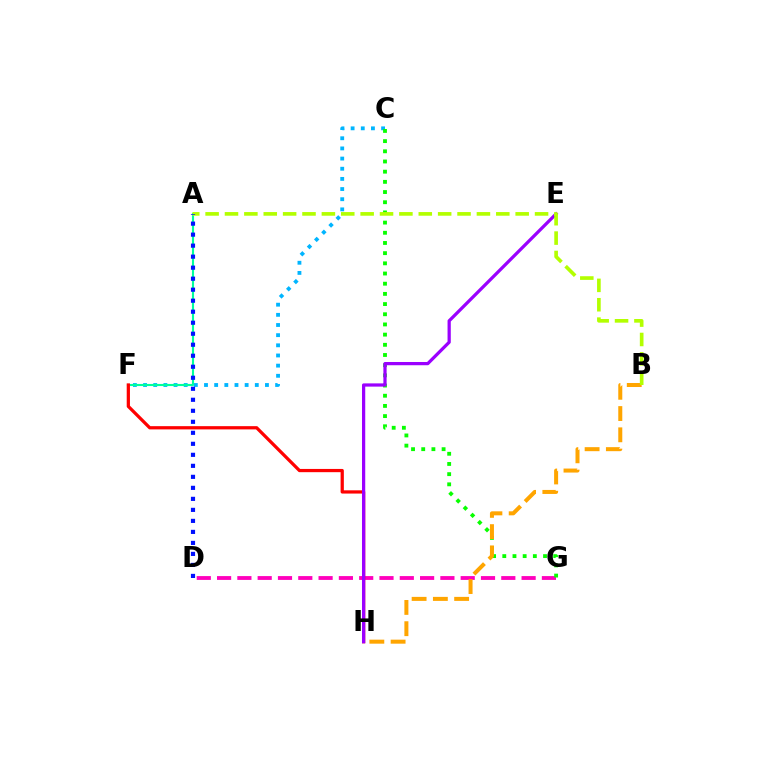{('C', 'F'): [{'color': '#00b5ff', 'line_style': 'dotted', 'thickness': 2.76}], ('A', 'F'): [{'color': '#00ff9d', 'line_style': 'solid', 'thickness': 1.53}], ('D', 'G'): [{'color': '#ff00bd', 'line_style': 'dashed', 'thickness': 2.76}], ('C', 'G'): [{'color': '#08ff00', 'line_style': 'dotted', 'thickness': 2.77}], ('F', 'H'): [{'color': '#ff0000', 'line_style': 'solid', 'thickness': 2.33}], ('E', 'H'): [{'color': '#9b00ff', 'line_style': 'solid', 'thickness': 2.33}], ('B', 'H'): [{'color': '#ffa500', 'line_style': 'dashed', 'thickness': 2.89}], ('A', 'B'): [{'color': '#b3ff00', 'line_style': 'dashed', 'thickness': 2.63}], ('A', 'D'): [{'color': '#0010ff', 'line_style': 'dotted', 'thickness': 2.99}]}